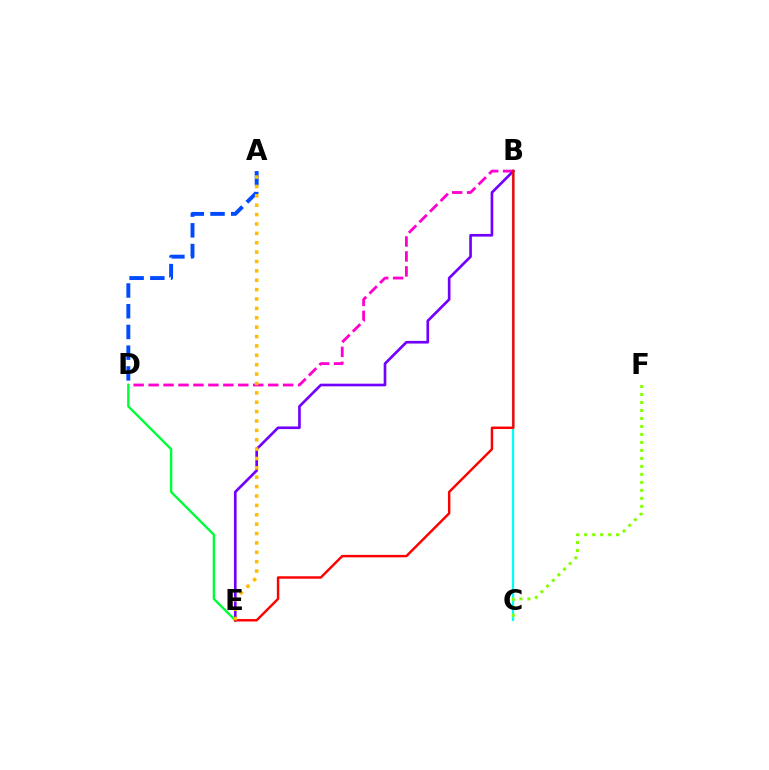{('B', 'C'): [{'color': '#00fff6', 'line_style': 'solid', 'thickness': 1.62}], ('B', 'D'): [{'color': '#ff00cf', 'line_style': 'dashed', 'thickness': 2.03}], ('B', 'E'): [{'color': '#7200ff', 'line_style': 'solid', 'thickness': 1.92}, {'color': '#ff0000', 'line_style': 'solid', 'thickness': 1.76}], ('C', 'F'): [{'color': '#84ff00', 'line_style': 'dotted', 'thickness': 2.17}], ('A', 'D'): [{'color': '#004bff', 'line_style': 'dashed', 'thickness': 2.82}], ('D', 'E'): [{'color': '#00ff39', 'line_style': 'solid', 'thickness': 1.72}], ('A', 'E'): [{'color': '#ffbd00', 'line_style': 'dotted', 'thickness': 2.55}]}